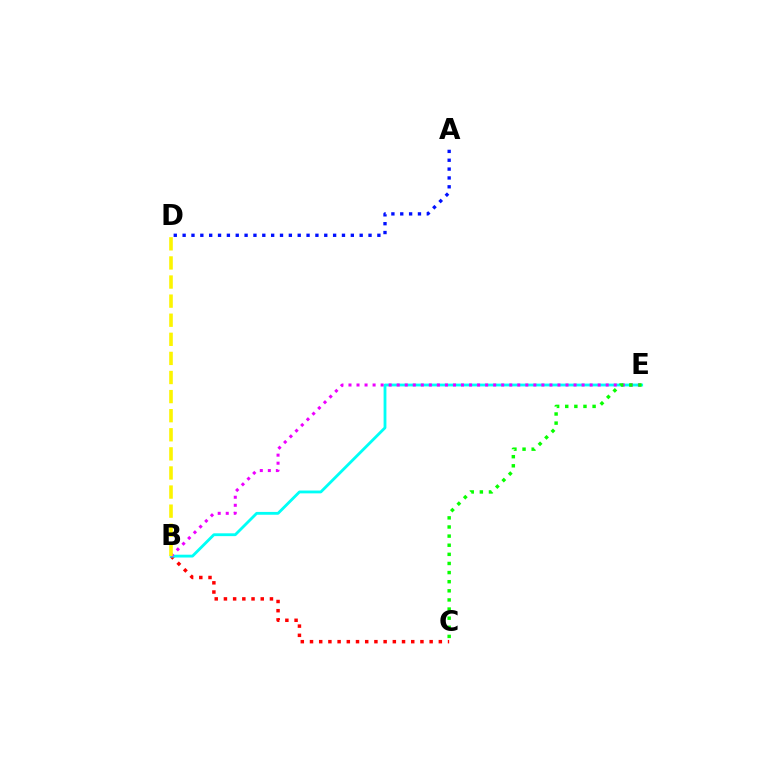{('B', 'C'): [{'color': '#ff0000', 'line_style': 'dotted', 'thickness': 2.5}], ('B', 'E'): [{'color': '#00fff6', 'line_style': 'solid', 'thickness': 2.03}, {'color': '#ee00ff', 'line_style': 'dotted', 'thickness': 2.18}], ('A', 'D'): [{'color': '#0010ff', 'line_style': 'dotted', 'thickness': 2.41}], ('C', 'E'): [{'color': '#08ff00', 'line_style': 'dotted', 'thickness': 2.48}], ('B', 'D'): [{'color': '#fcf500', 'line_style': 'dashed', 'thickness': 2.59}]}